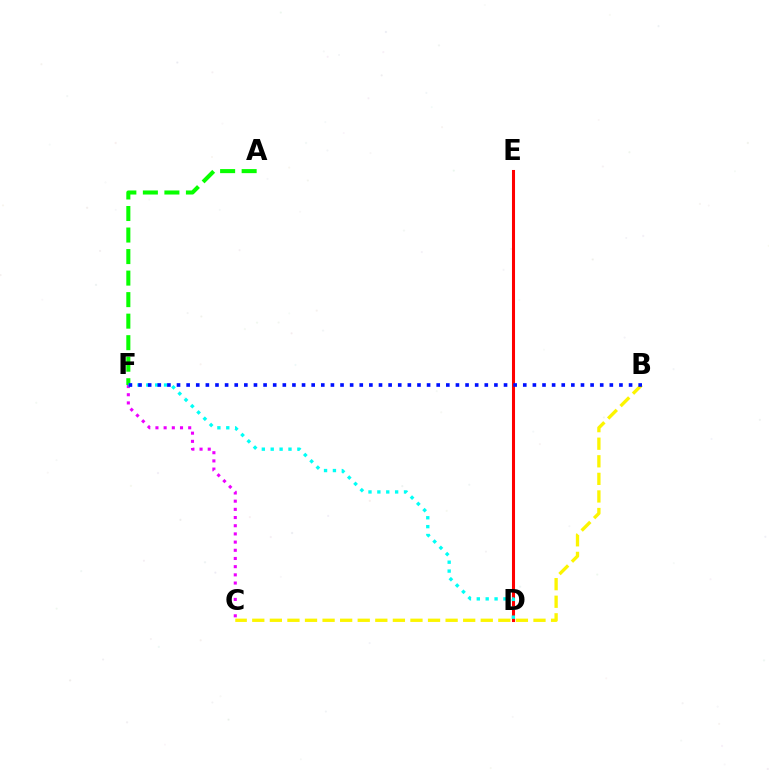{('C', 'F'): [{'color': '#ee00ff', 'line_style': 'dotted', 'thickness': 2.22}], ('D', 'E'): [{'color': '#ff0000', 'line_style': 'solid', 'thickness': 2.2}], ('A', 'F'): [{'color': '#08ff00', 'line_style': 'dashed', 'thickness': 2.92}], ('D', 'F'): [{'color': '#00fff6', 'line_style': 'dotted', 'thickness': 2.41}], ('B', 'C'): [{'color': '#fcf500', 'line_style': 'dashed', 'thickness': 2.39}], ('B', 'F'): [{'color': '#0010ff', 'line_style': 'dotted', 'thickness': 2.61}]}